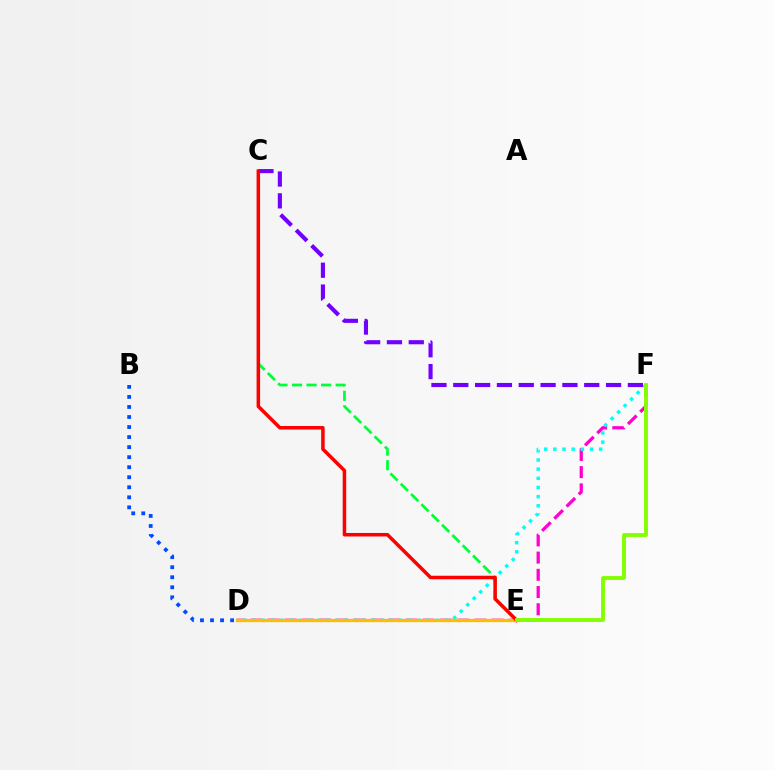{('D', 'F'): [{'color': '#ff00cf', 'line_style': 'dashed', 'thickness': 2.34}, {'color': '#00fff6', 'line_style': 'dotted', 'thickness': 2.49}], ('C', 'E'): [{'color': '#00ff39', 'line_style': 'dashed', 'thickness': 1.98}, {'color': '#ff0000', 'line_style': 'solid', 'thickness': 2.53}], ('B', 'D'): [{'color': '#004bff', 'line_style': 'dotted', 'thickness': 2.73}], ('C', 'F'): [{'color': '#7200ff', 'line_style': 'dashed', 'thickness': 2.96}], ('D', 'E'): [{'color': '#ffbd00', 'line_style': 'solid', 'thickness': 2.37}], ('E', 'F'): [{'color': '#84ff00', 'line_style': 'solid', 'thickness': 2.78}]}